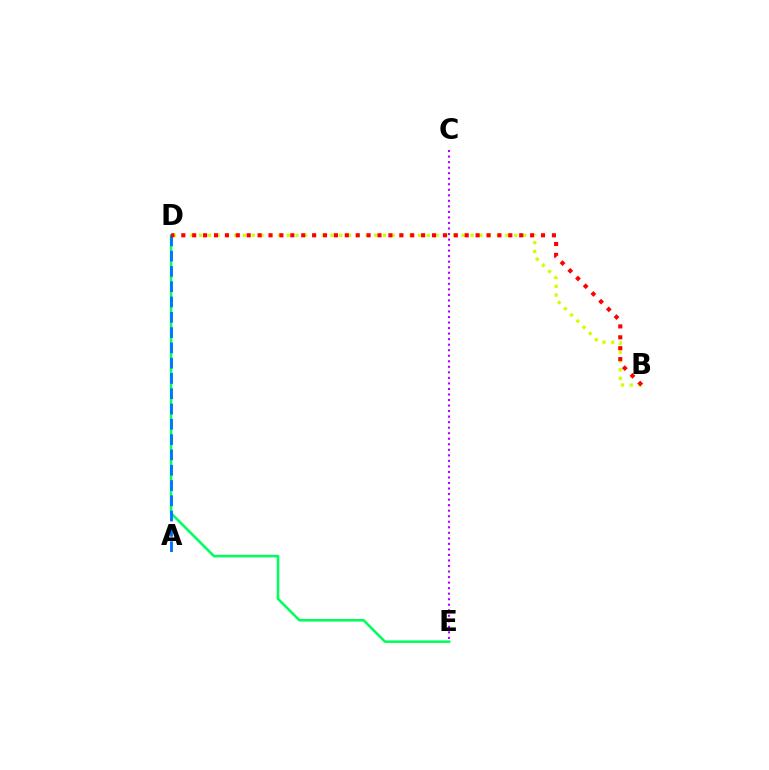{('D', 'E'): [{'color': '#00ff5c', 'line_style': 'solid', 'thickness': 1.85}], ('A', 'D'): [{'color': '#0074ff', 'line_style': 'dashed', 'thickness': 2.08}], ('B', 'D'): [{'color': '#d1ff00', 'line_style': 'dotted', 'thickness': 2.38}, {'color': '#ff0000', 'line_style': 'dotted', 'thickness': 2.96}], ('C', 'E'): [{'color': '#b900ff', 'line_style': 'dotted', 'thickness': 1.5}]}